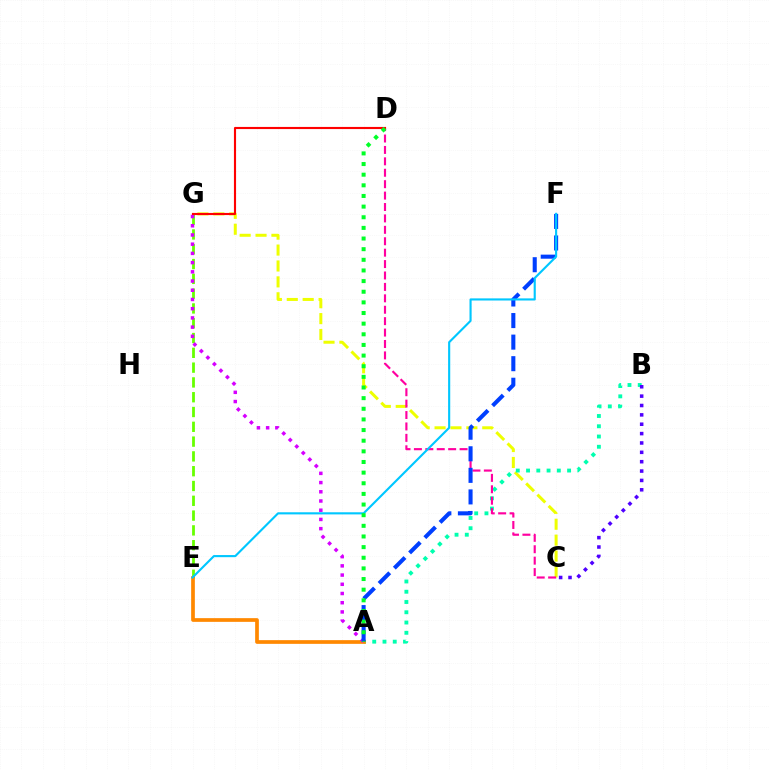{('C', 'G'): [{'color': '#eeff00', 'line_style': 'dashed', 'thickness': 2.16}], ('A', 'B'): [{'color': '#00ffaf', 'line_style': 'dotted', 'thickness': 2.79}], ('E', 'G'): [{'color': '#66ff00', 'line_style': 'dashed', 'thickness': 2.01}], ('A', 'E'): [{'color': '#ff8800', 'line_style': 'solid', 'thickness': 2.67}], ('A', 'G'): [{'color': '#d600ff', 'line_style': 'dotted', 'thickness': 2.5}], ('C', 'D'): [{'color': '#ff00a0', 'line_style': 'dashed', 'thickness': 1.55}], ('D', 'G'): [{'color': '#ff0000', 'line_style': 'solid', 'thickness': 1.53}], ('B', 'C'): [{'color': '#4f00ff', 'line_style': 'dotted', 'thickness': 2.54}], ('A', 'F'): [{'color': '#003fff', 'line_style': 'dashed', 'thickness': 2.93}], ('E', 'F'): [{'color': '#00c7ff', 'line_style': 'solid', 'thickness': 1.53}], ('A', 'D'): [{'color': '#00ff27', 'line_style': 'dotted', 'thickness': 2.89}]}